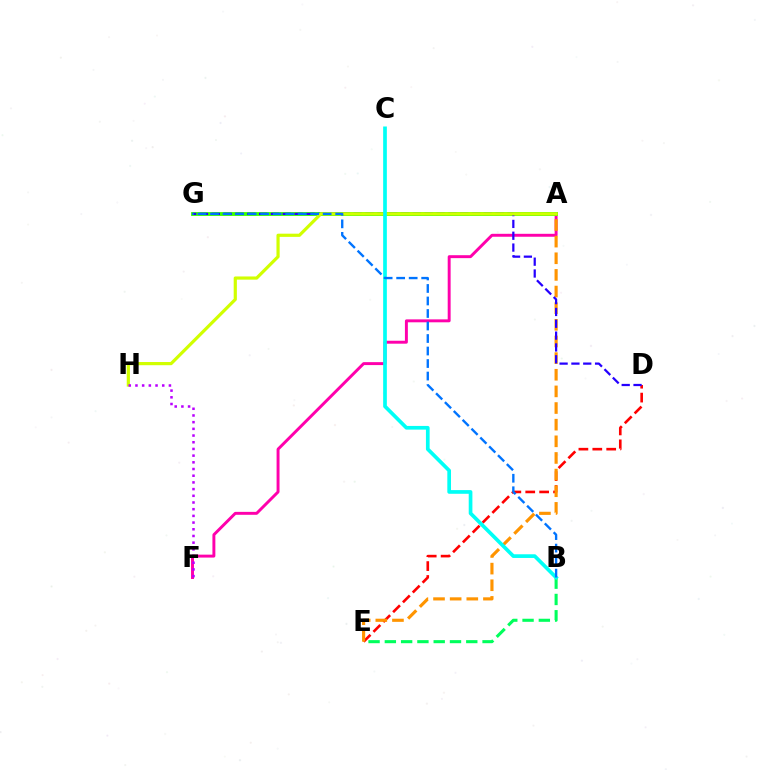{('A', 'F'): [{'color': '#ff00ac', 'line_style': 'solid', 'thickness': 2.11}], ('B', 'E'): [{'color': '#00ff5c', 'line_style': 'dashed', 'thickness': 2.21}], ('A', 'G'): [{'color': '#3dff00', 'line_style': 'solid', 'thickness': 2.77}], ('D', 'E'): [{'color': '#ff0000', 'line_style': 'dashed', 'thickness': 1.89}], ('A', 'E'): [{'color': '#ff9400', 'line_style': 'dashed', 'thickness': 2.26}], ('D', 'G'): [{'color': '#2500ff', 'line_style': 'dashed', 'thickness': 1.61}], ('A', 'H'): [{'color': '#d1ff00', 'line_style': 'solid', 'thickness': 2.3}], ('B', 'C'): [{'color': '#00fff6', 'line_style': 'solid', 'thickness': 2.65}], ('F', 'H'): [{'color': '#b900ff', 'line_style': 'dotted', 'thickness': 1.82}], ('B', 'G'): [{'color': '#0074ff', 'line_style': 'dashed', 'thickness': 1.7}]}